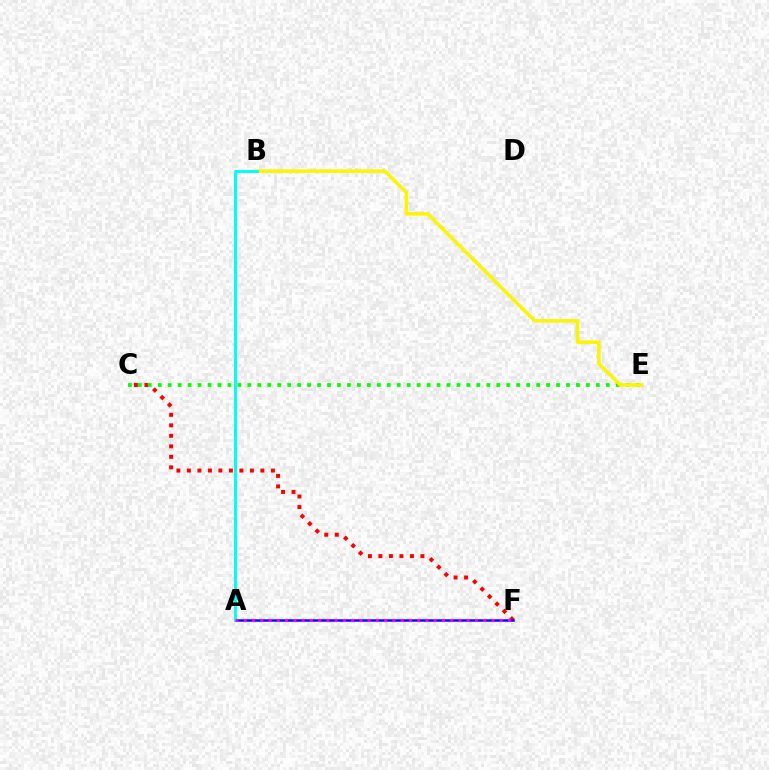{('C', 'F'): [{'color': '#ff0000', 'line_style': 'dotted', 'thickness': 2.85}], ('C', 'E'): [{'color': '#08ff00', 'line_style': 'dotted', 'thickness': 2.71}], ('A', 'F'): [{'color': '#0010ff', 'line_style': 'solid', 'thickness': 1.81}, {'color': '#ee00ff', 'line_style': 'dotted', 'thickness': 2.24}], ('B', 'E'): [{'color': '#fcf500', 'line_style': 'solid', 'thickness': 2.54}], ('A', 'B'): [{'color': '#00fff6', 'line_style': 'solid', 'thickness': 2.14}]}